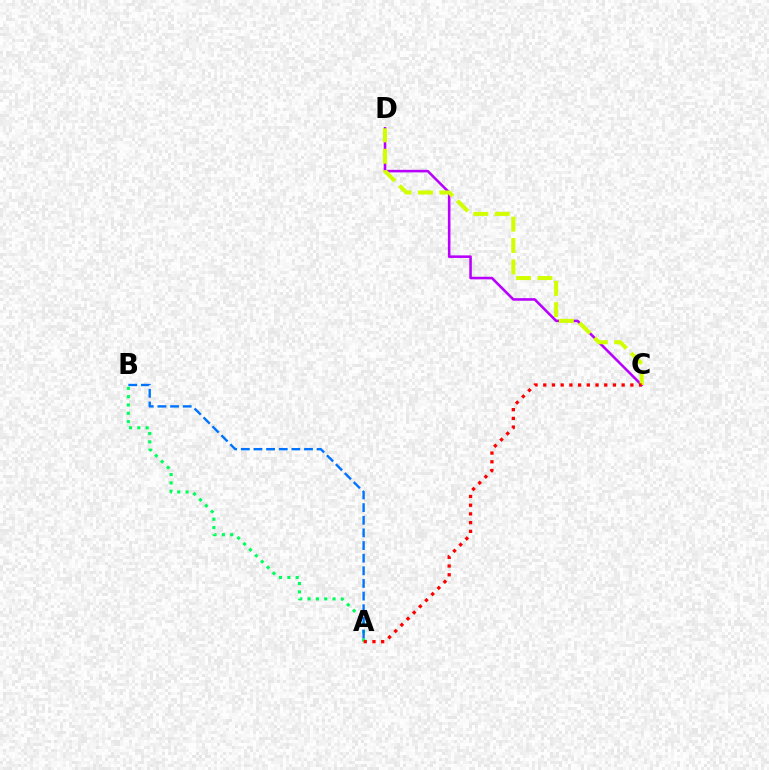{('C', 'D'): [{'color': '#b900ff', 'line_style': 'solid', 'thickness': 1.85}, {'color': '#d1ff00', 'line_style': 'dashed', 'thickness': 2.91}], ('A', 'B'): [{'color': '#00ff5c', 'line_style': 'dotted', 'thickness': 2.26}, {'color': '#0074ff', 'line_style': 'dashed', 'thickness': 1.72}], ('A', 'C'): [{'color': '#ff0000', 'line_style': 'dotted', 'thickness': 2.37}]}